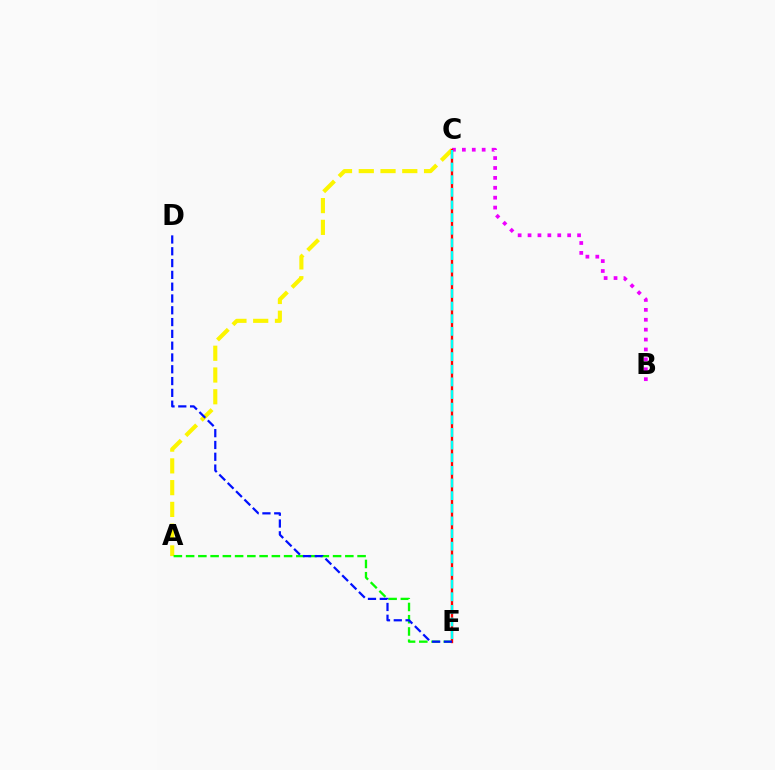{('A', 'C'): [{'color': '#fcf500', 'line_style': 'dashed', 'thickness': 2.96}], ('B', 'C'): [{'color': '#ee00ff', 'line_style': 'dotted', 'thickness': 2.69}], ('A', 'E'): [{'color': '#08ff00', 'line_style': 'dashed', 'thickness': 1.66}], ('C', 'E'): [{'color': '#ff0000', 'line_style': 'solid', 'thickness': 1.69}, {'color': '#00fff6', 'line_style': 'dashed', 'thickness': 1.72}], ('D', 'E'): [{'color': '#0010ff', 'line_style': 'dashed', 'thickness': 1.6}]}